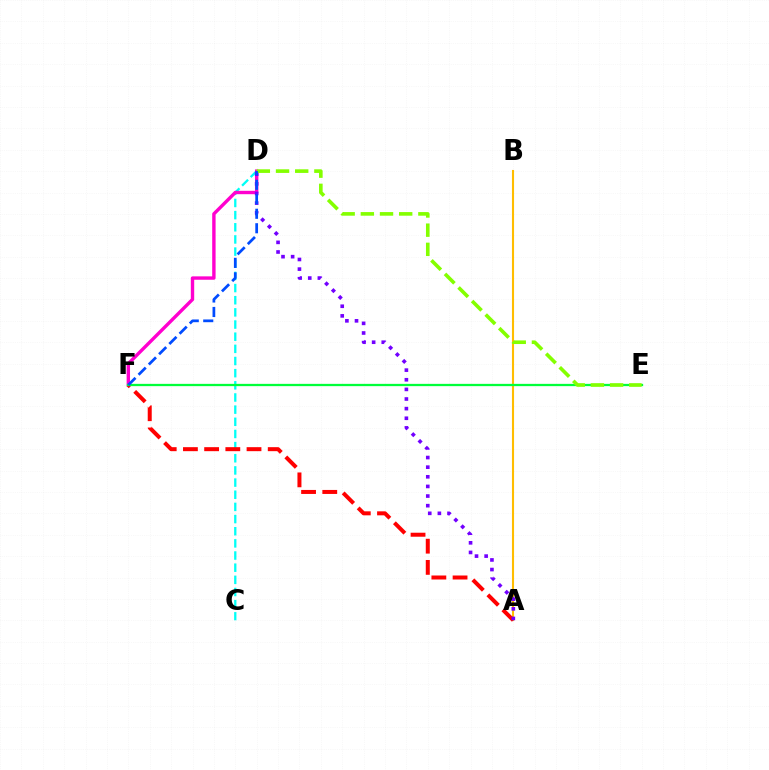{('A', 'B'): [{'color': '#ffbd00', 'line_style': 'solid', 'thickness': 1.52}], ('C', 'D'): [{'color': '#00fff6', 'line_style': 'dashed', 'thickness': 1.65}], ('D', 'F'): [{'color': '#ff00cf', 'line_style': 'solid', 'thickness': 2.44}, {'color': '#004bff', 'line_style': 'dashed', 'thickness': 1.97}], ('A', 'F'): [{'color': '#ff0000', 'line_style': 'dashed', 'thickness': 2.88}], ('A', 'D'): [{'color': '#7200ff', 'line_style': 'dotted', 'thickness': 2.62}], ('E', 'F'): [{'color': '#00ff39', 'line_style': 'solid', 'thickness': 1.64}], ('D', 'E'): [{'color': '#84ff00', 'line_style': 'dashed', 'thickness': 2.61}]}